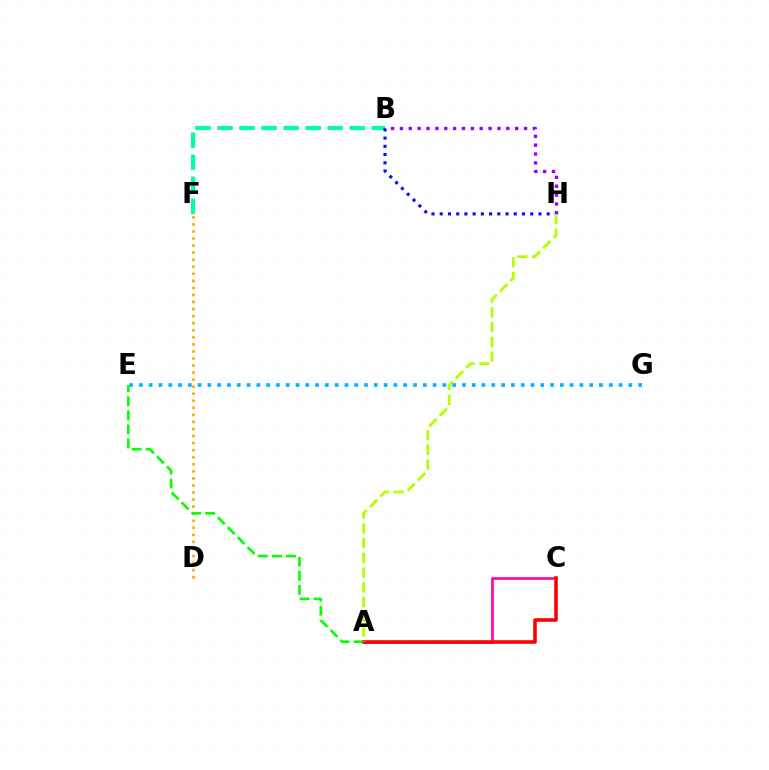{('A', 'C'): [{'color': '#ff00bd', 'line_style': 'solid', 'thickness': 1.93}, {'color': '#ff0000', 'line_style': 'solid', 'thickness': 2.57}], ('E', 'G'): [{'color': '#00b5ff', 'line_style': 'dotted', 'thickness': 2.66}], ('D', 'F'): [{'color': '#ffa500', 'line_style': 'dotted', 'thickness': 1.92}], ('A', 'E'): [{'color': '#08ff00', 'line_style': 'dashed', 'thickness': 1.91}], ('B', 'F'): [{'color': '#00ff9d', 'line_style': 'dashed', 'thickness': 3.0}], ('B', 'H'): [{'color': '#9b00ff', 'line_style': 'dotted', 'thickness': 2.41}, {'color': '#0010ff', 'line_style': 'dotted', 'thickness': 2.24}], ('A', 'H'): [{'color': '#b3ff00', 'line_style': 'dashed', 'thickness': 2.0}]}